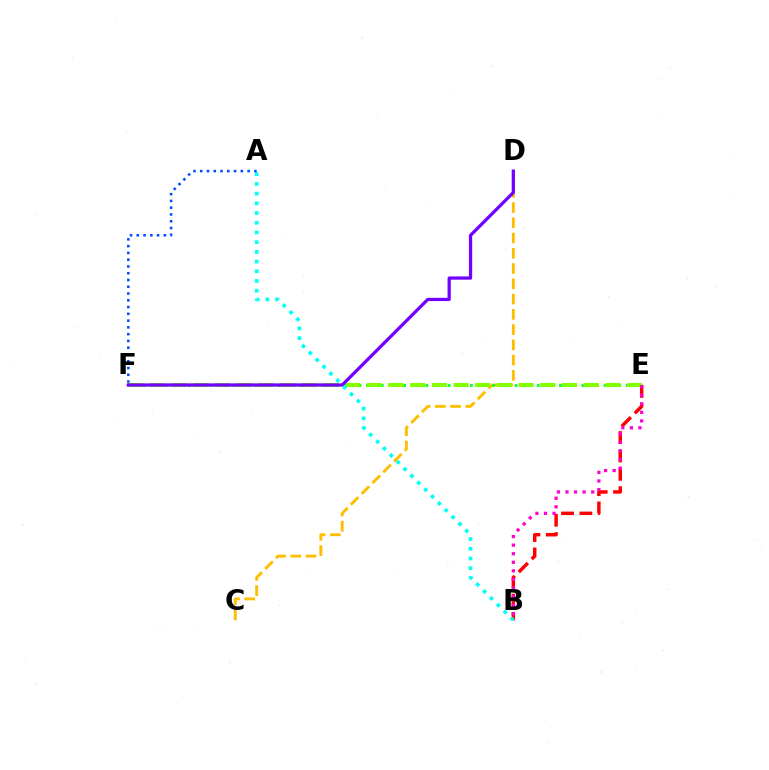{('C', 'D'): [{'color': '#ffbd00', 'line_style': 'dashed', 'thickness': 2.07}], ('E', 'F'): [{'color': '#00ff39', 'line_style': 'dotted', 'thickness': 2.02}, {'color': '#84ff00', 'line_style': 'dashed', 'thickness': 2.95}], ('B', 'E'): [{'color': '#ff0000', 'line_style': 'dashed', 'thickness': 2.49}, {'color': '#ff00cf', 'line_style': 'dotted', 'thickness': 2.33}], ('D', 'F'): [{'color': '#7200ff', 'line_style': 'solid', 'thickness': 2.34}], ('A', 'B'): [{'color': '#00fff6', 'line_style': 'dotted', 'thickness': 2.64}], ('A', 'F'): [{'color': '#004bff', 'line_style': 'dotted', 'thickness': 1.84}]}